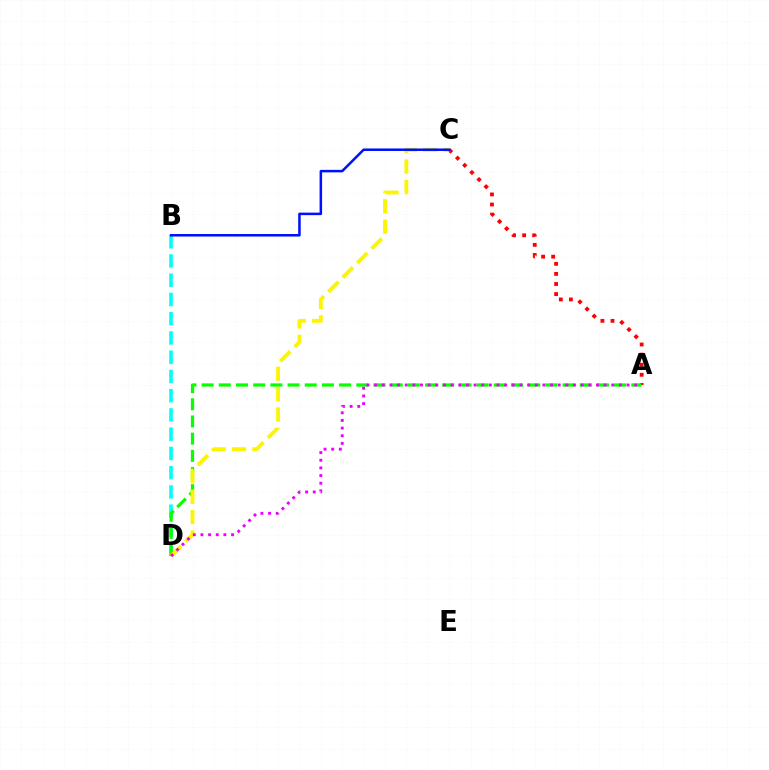{('B', 'D'): [{'color': '#00fff6', 'line_style': 'dashed', 'thickness': 2.61}], ('A', 'C'): [{'color': '#ff0000', 'line_style': 'dotted', 'thickness': 2.74}], ('A', 'D'): [{'color': '#08ff00', 'line_style': 'dashed', 'thickness': 2.34}, {'color': '#ee00ff', 'line_style': 'dotted', 'thickness': 2.08}], ('C', 'D'): [{'color': '#fcf500', 'line_style': 'dashed', 'thickness': 2.77}], ('B', 'C'): [{'color': '#0010ff', 'line_style': 'solid', 'thickness': 1.82}]}